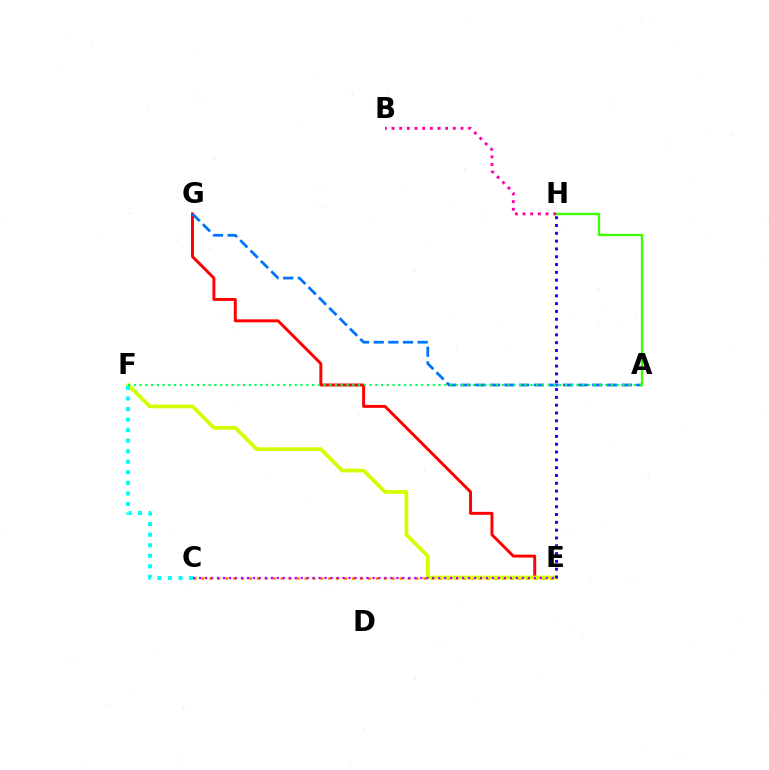{('E', 'G'): [{'color': '#ff0000', 'line_style': 'solid', 'thickness': 2.12}], ('A', 'G'): [{'color': '#0074ff', 'line_style': 'dashed', 'thickness': 1.99}], ('C', 'E'): [{'color': '#ff9400', 'line_style': 'dotted', 'thickness': 2.15}, {'color': '#b900ff', 'line_style': 'dotted', 'thickness': 1.62}], ('E', 'F'): [{'color': '#d1ff00', 'line_style': 'solid', 'thickness': 2.71}], ('C', 'F'): [{'color': '#00fff6', 'line_style': 'dotted', 'thickness': 2.86}], ('A', 'F'): [{'color': '#00ff5c', 'line_style': 'dotted', 'thickness': 1.56}], ('E', 'H'): [{'color': '#2500ff', 'line_style': 'dotted', 'thickness': 2.12}], ('A', 'H'): [{'color': '#3dff00', 'line_style': 'solid', 'thickness': 1.67}], ('B', 'H'): [{'color': '#ff00ac', 'line_style': 'dotted', 'thickness': 2.08}]}